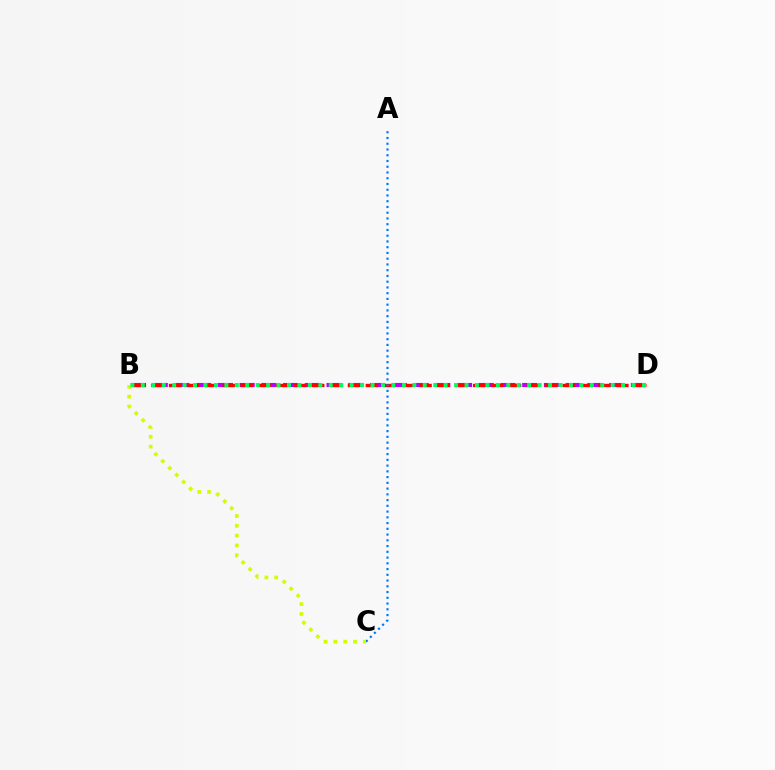{('B', 'D'): [{'color': '#b900ff', 'line_style': 'dashed', 'thickness': 2.95}, {'color': '#ff0000', 'line_style': 'dashed', 'thickness': 2.43}, {'color': '#00ff5c', 'line_style': 'dotted', 'thickness': 2.84}], ('A', 'C'): [{'color': '#0074ff', 'line_style': 'dotted', 'thickness': 1.56}], ('B', 'C'): [{'color': '#d1ff00', 'line_style': 'dotted', 'thickness': 2.67}]}